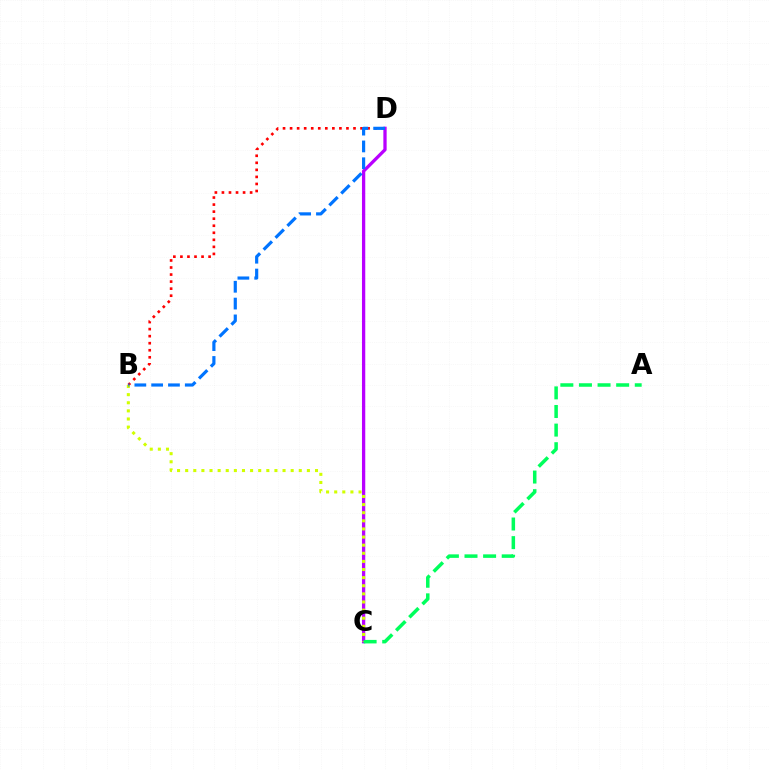{('C', 'D'): [{'color': '#b900ff', 'line_style': 'solid', 'thickness': 2.36}], ('B', 'D'): [{'color': '#ff0000', 'line_style': 'dotted', 'thickness': 1.91}, {'color': '#0074ff', 'line_style': 'dashed', 'thickness': 2.28}], ('B', 'C'): [{'color': '#d1ff00', 'line_style': 'dotted', 'thickness': 2.2}], ('A', 'C'): [{'color': '#00ff5c', 'line_style': 'dashed', 'thickness': 2.53}]}